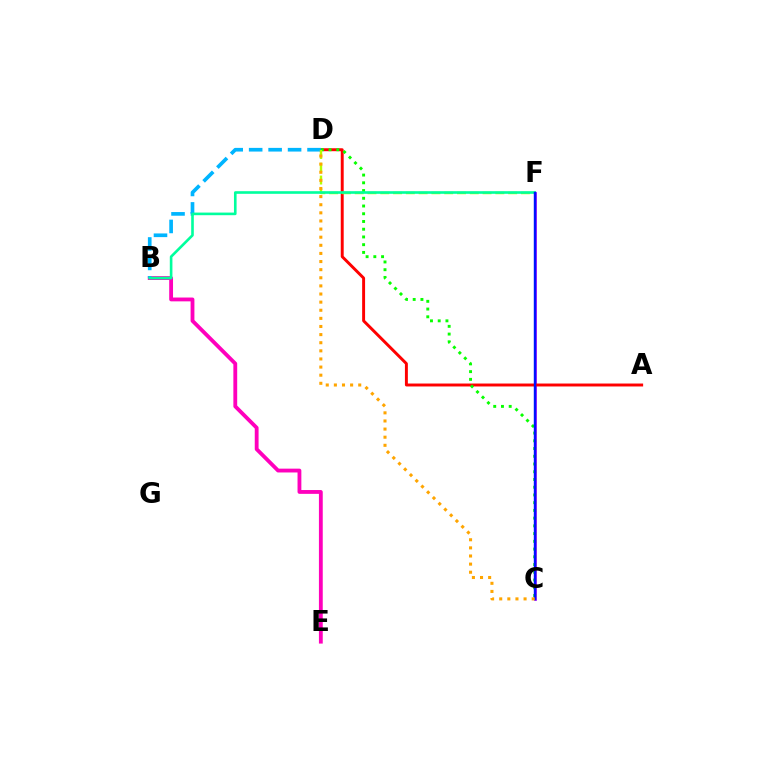{('C', 'F'): [{'color': '#9b00ff', 'line_style': 'solid', 'thickness': 1.91}, {'color': '#0010ff', 'line_style': 'solid', 'thickness': 1.75}], ('A', 'D'): [{'color': '#ff0000', 'line_style': 'solid', 'thickness': 2.11}], ('B', 'E'): [{'color': '#ff00bd', 'line_style': 'solid', 'thickness': 2.75}], ('C', 'D'): [{'color': '#08ff00', 'line_style': 'dotted', 'thickness': 2.1}, {'color': '#ffa500', 'line_style': 'dotted', 'thickness': 2.21}], ('B', 'D'): [{'color': '#00b5ff', 'line_style': 'dashed', 'thickness': 2.64}], ('D', 'F'): [{'color': '#b3ff00', 'line_style': 'dashed', 'thickness': 1.74}], ('B', 'F'): [{'color': '#00ff9d', 'line_style': 'solid', 'thickness': 1.89}]}